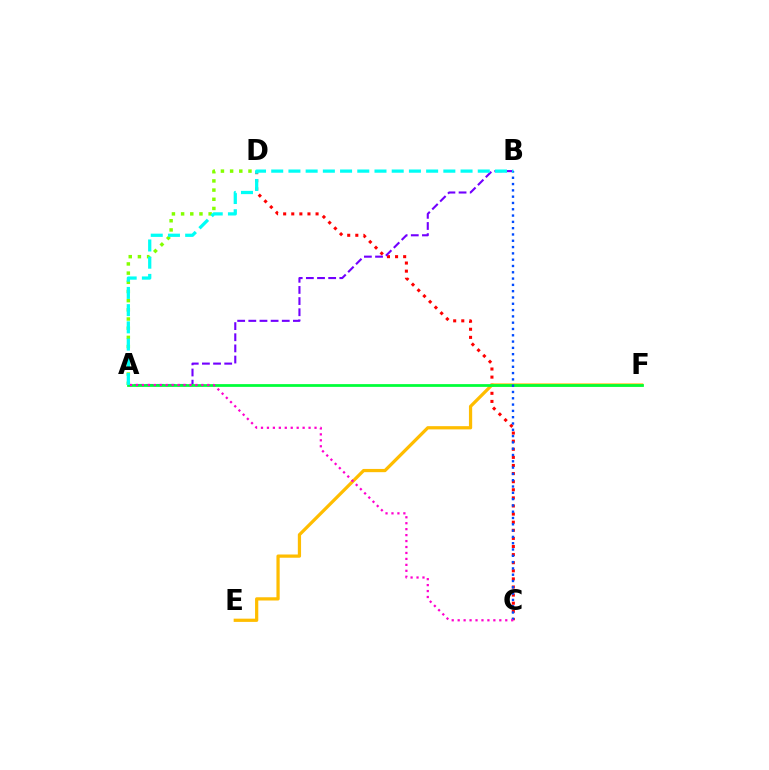{('C', 'D'): [{'color': '#ff0000', 'line_style': 'dotted', 'thickness': 2.2}], ('E', 'F'): [{'color': '#ffbd00', 'line_style': 'solid', 'thickness': 2.33}], ('A', 'B'): [{'color': '#7200ff', 'line_style': 'dashed', 'thickness': 1.51}, {'color': '#00fff6', 'line_style': 'dashed', 'thickness': 2.34}], ('A', 'F'): [{'color': '#00ff39', 'line_style': 'solid', 'thickness': 1.98}], ('B', 'C'): [{'color': '#004bff', 'line_style': 'dotted', 'thickness': 1.71}], ('A', 'D'): [{'color': '#84ff00', 'line_style': 'dotted', 'thickness': 2.49}], ('A', 'C'): [{'color': '#ff00cf', 'line_style': 'dotted', 'thickness': 1.62}]}